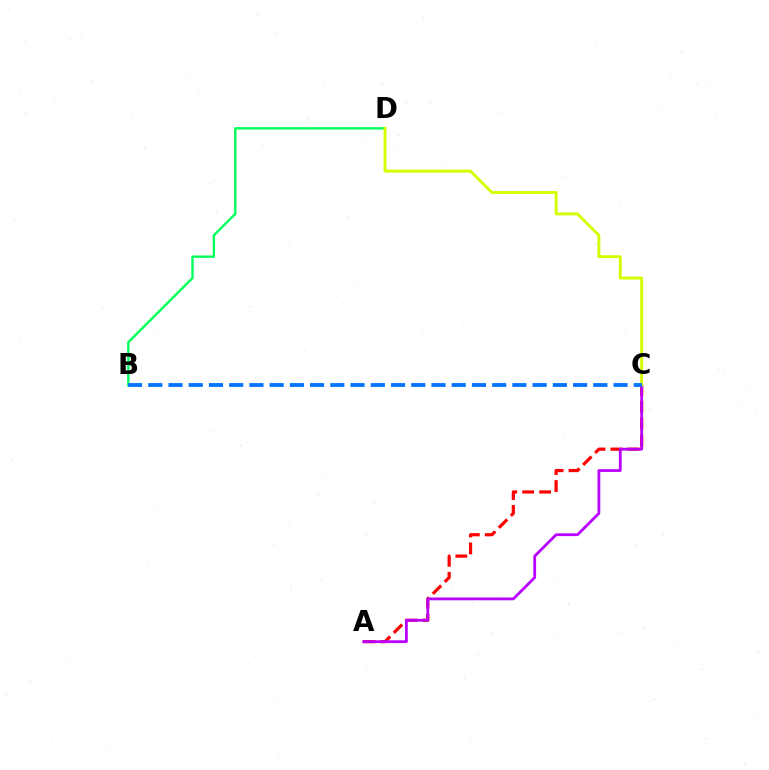{('A', 'C'): [{'color': '#ff0000', 'line_style': 'dashed', 'thickness': 2.3}, {'color': '#b900ff', 'line_style': 'solid', 'thickness': 2.0}], ('B', 'D'): [{'color': '#00ff5c', 'line_style': 'solid', 'thickness': 1.73}], ('C', 'D'): [{'color': '#d1ff00', 'line_style': 'solid', 'thickness': 2.09}], ('B', 'C'): [{'color': '#0074ff', 'line_style': 'dashed', 'thickness': 2.75}]}